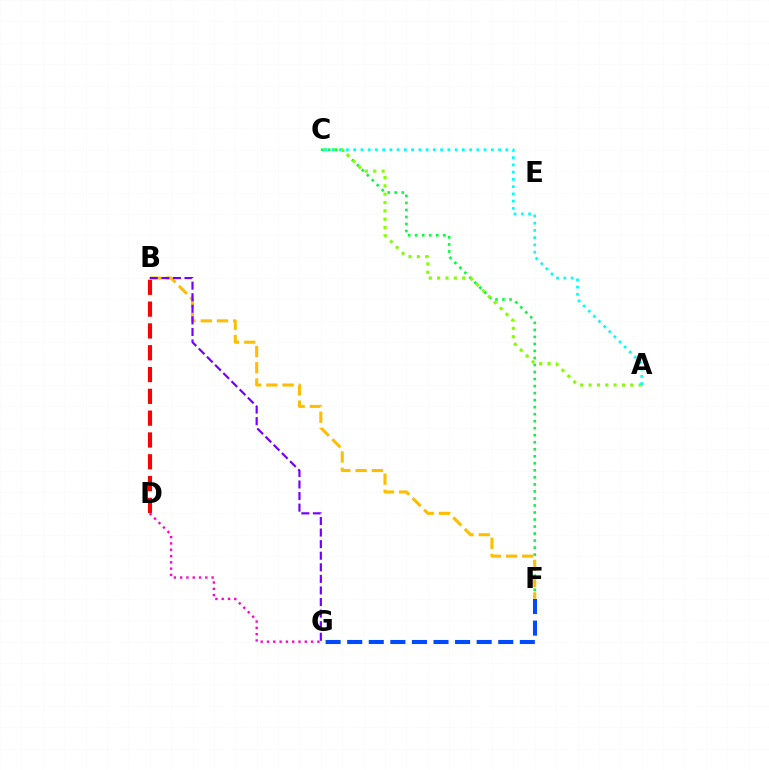{('F', 'G'): [{'color': '#004bff', 'line_style': 'dashed', 'thickness': 2.93}], ('C', 'F'): [{'color': '#00ff39', 'line_style': 'dotted', 'thickness': 1.91}], ('B', 'D'): [{'color': '#ff0000', 'line_style': 'dashed', 'thickness': 2.96}], ('B', 'F'): [{'color': '#ffbd00', 'line_style': 'dashed', 'thickness': 2.2}], ('A', 'C'): [{'color': '#84ff00', 'line_style': 'dotted', 'thickness': 2.26}, {'color': '#00fff6', 'line_style': 'dotted', 'thickness': 1.97}], ('B', 'G'): [{'color': '#7200ff', 'line_style': 'dashed', 'thickness': 1.57}], ('D', 'G'): [{'color': '#ff00cf', 'line_style': 'dotted', 'thickness': 1.71}]}